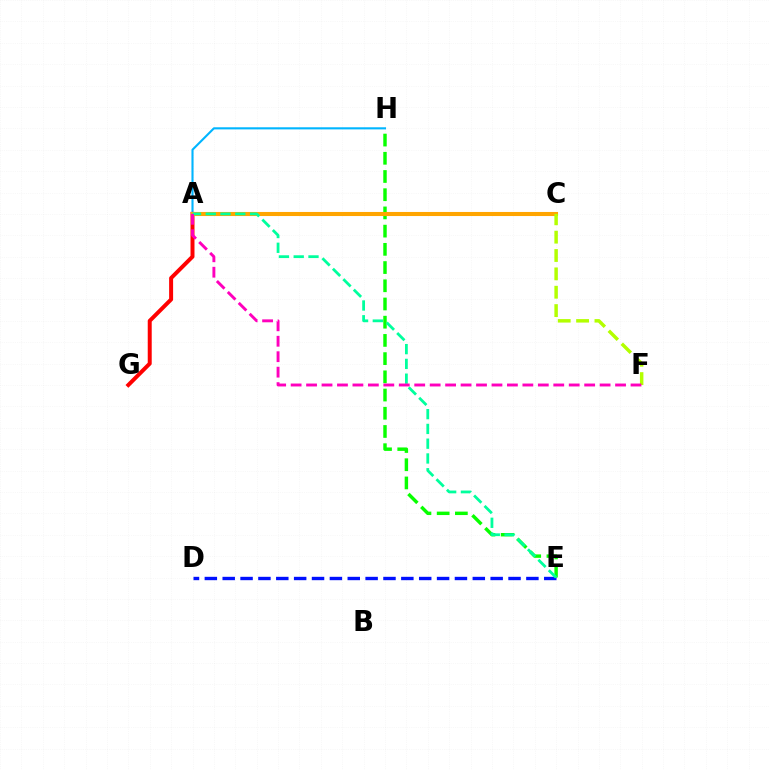{('D', 'E'): [{'color': '#0010ff', 'line_style': 'dashed', 'thickness': 2.43}], ('A', 'H'): [{'color': '#00b5ff', 'line_style': 'solid', 'thickness': 1.52}], ('A', 'C'): [{'color': '#9b00ff', 'line_style': 'solid', 'thickness': 2.04}, {'color': '#ffa500', 'line_style': 'solid', 'thickness': 2.94}], ('E', 'H'): [{'color': '#08ff00', 'line_style': 'dashed', 'thickness': 2.47}], ('A', 'G'): [{'color': '#ff0000', 'line_style': 'solid', 'thickness': 2.86}], ('C', 'F'): [{'color': '#b3ff00', 'line_style': 'dashed', 'thickness': 2.49}], ('A', 'E'): [{'color': '#00ff9d', 'line_style': 'dashed', 'thickness': 2.01}], ('A', 'F'): [{'color': '#ff00bd', 'line_style': 'dashed', 'thickness': 2.1}]}